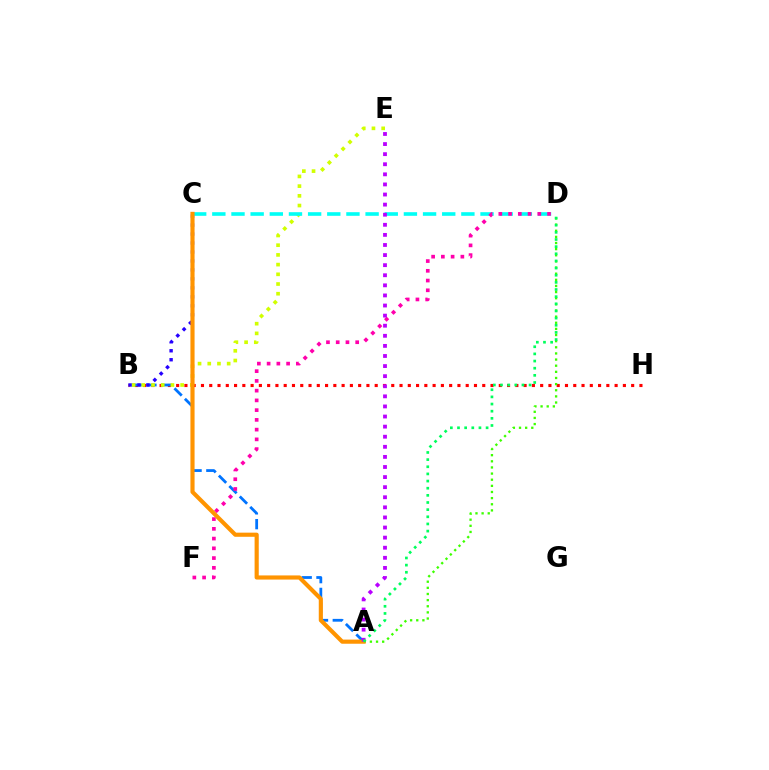{('B', 'H'): [{'color': '#ff0000', 'line_style': 'dotted', 'thickness': 2.25}], ('A', 'D'): [{'color': '#3dff00', 'line_style': 'dotted', 'thickness': 1.67}, {'color': '#00ff5c', 'line_style': 'dotted', 'thickness': 1.94}], ('A', 'B'): [{'color': '#0074ff', 'line_style': 'dashed', 'thickness': 2.01}], ('B', 'E'): [{'color': '#d1ff00', 'line_style': 'dotted', 'thickness': 2.64}], ('B', 'C'): [{'color': '#2500ff', 'line_style': 'dotted', 'thickness': 2.44}], ('C', 'D'): [{'color': '#00fff6', 'line_style': 'dashed', 'thickness': 2.6}], ('D', 'F'): [{'color': '#ff00ac', 'line_style': 'dotted', 'thickness': 2.65}], ('A', 'C'): [{'color': '#ff9400', 'line_style': 'solid', 'thickness': 2.98}], ('A', 'E'): [{'color': '#b900ff', 'line_style': 'dotted', 'thickness': 2.74}]}